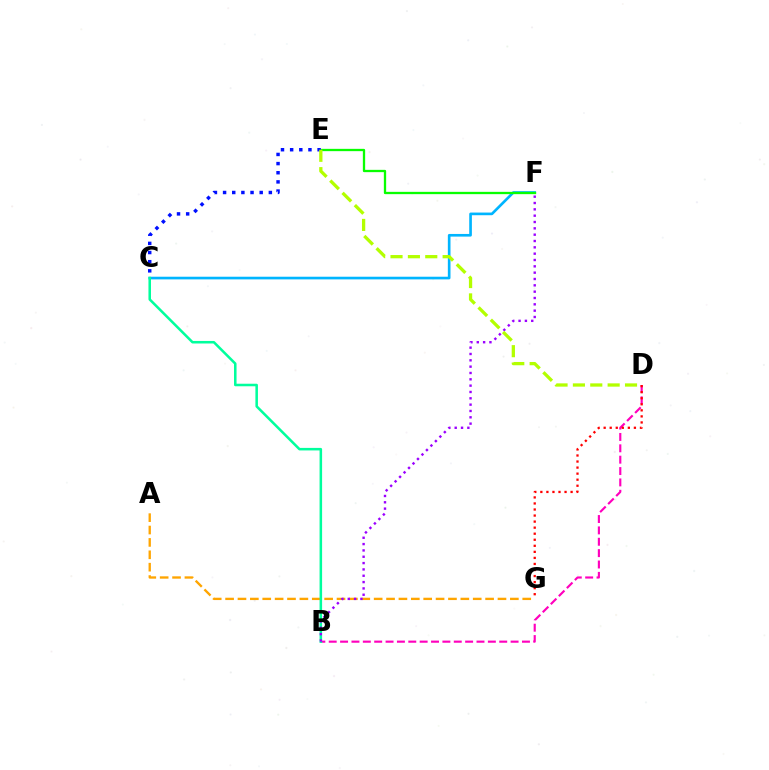{('A', 'G'): [{'color': '#ffa500', 'line_style': 'dashed', 'thickness': 1.68}], ('B', 'D'): [{'color': '#ff00bd', 'line_style': 'dashed', 'thickness': 1.54}], ('C', 'F'): [{'color': '#00b5ff', 'line_style': 'solid', 'thickness': 1.91}], ('E', 'F'): [{'color': '#08ff00', 'line_style': 'solid', 'thickness': 1.66}], ('B', 'C'): [{'color': '#00ff9d', 'line_style': 'solid', 'thickness': 1.83}], ('D', 'G'): [{'color': '#ff0000', 'line_style': 'dotted', 'thickness': 1.64}], ('B', 'F'): [{'color': '#9b00ff', 'line_style': 'dotted', 'thickness': 1.72}], ('C', 'E'): [{'color': '#0010ff', 'line_style': 'dotted', 'thickness': 2.49}], ('D', 'E'): [{'color': '#b3ff00', 'line_style': 'dashed', 'thickness': 2.36}]}